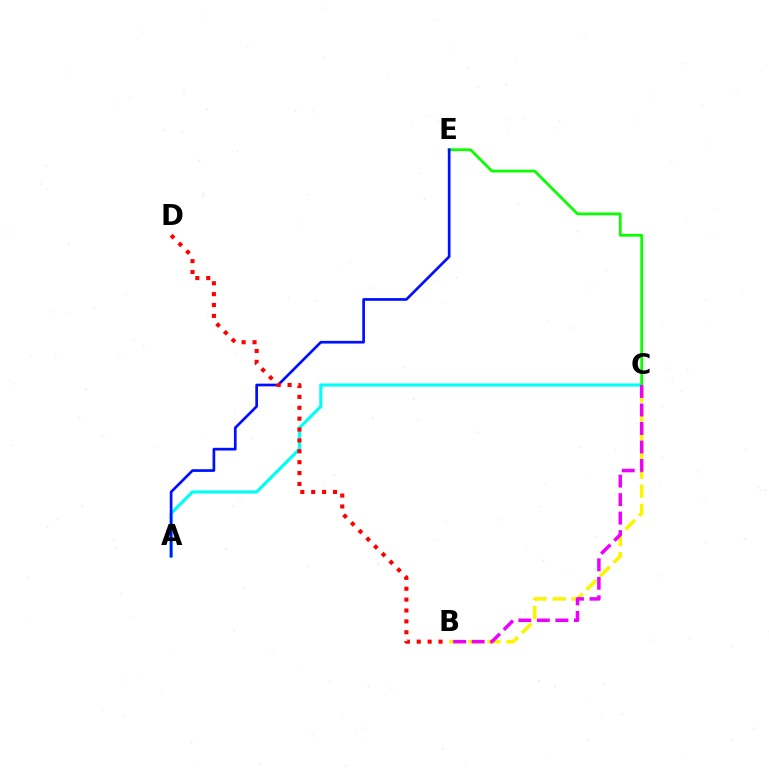{('A', 'C'): [{'color': '#00fff6', 'line_style': 'solid', 'thickness': 2.25}], ('C', 'E'): [{'color': '#08ff00', 'line_style': 'solid', 'thickness': 1.99}], ('A', 'E'): [{'color': '#0010ff', 'line_style': 'solid', 'thickness': 1.94}], ('B', 'C'): [{'color': '#fcf500', 'line_style': 'dashed', 'thickness': 2.59}, {'color': '#ee00ff', 'line_style': 'dashed', 'thickness': 2.51}], ('B', 'D'): [{'color': '#ff0000', 'line_style': 'dotted', 'thickness': 2.96}]}